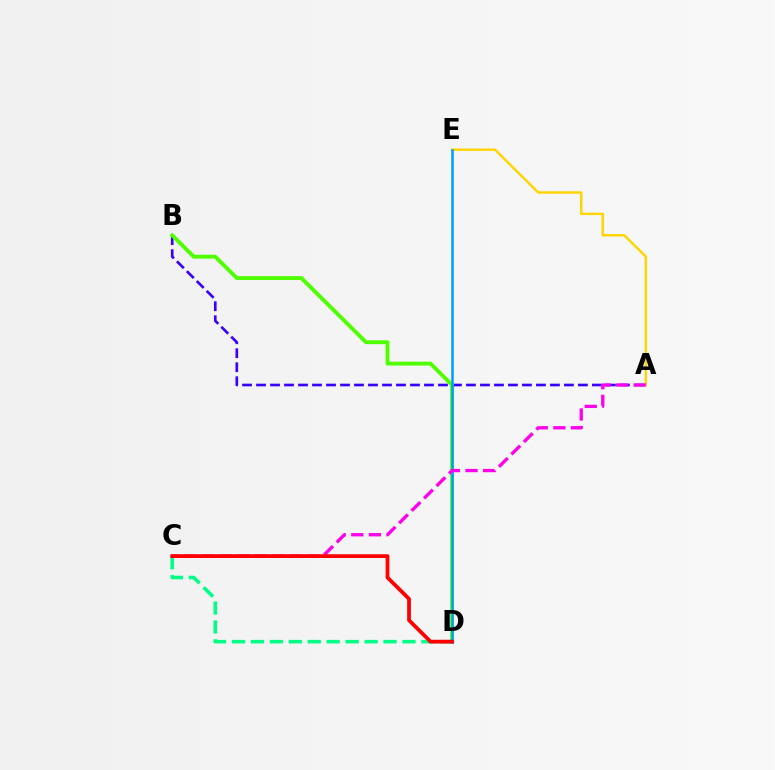{('C', 'D'): [{'color': '#00ff86', 'line_style': 'dashed', 'thickness': 2.57}, {'color': '#ff0000', 'line_style': 'solid', 'thickness': 2.71}], ('A', 'E'): [{'color': '#ffd500', 'line_style': 'solid', 'thickness': 1.77}], ('A', 'B'): [{'color': '#3700ff', 'line_style': 'dashed', 'thickness': 1.9}], ('B', 'D'): [{'color': '#4fff00', 'line_style': 'solid', 'thickness': 2.78}], ('D', 'E'): [{'color': '#009eff', 'line_style': 'solid', 'thickness': 1.81}], ('A', 'C'): [{'color': '#ff00ed', 'line_style': 'dashed', 'thickness': 2.39}]}